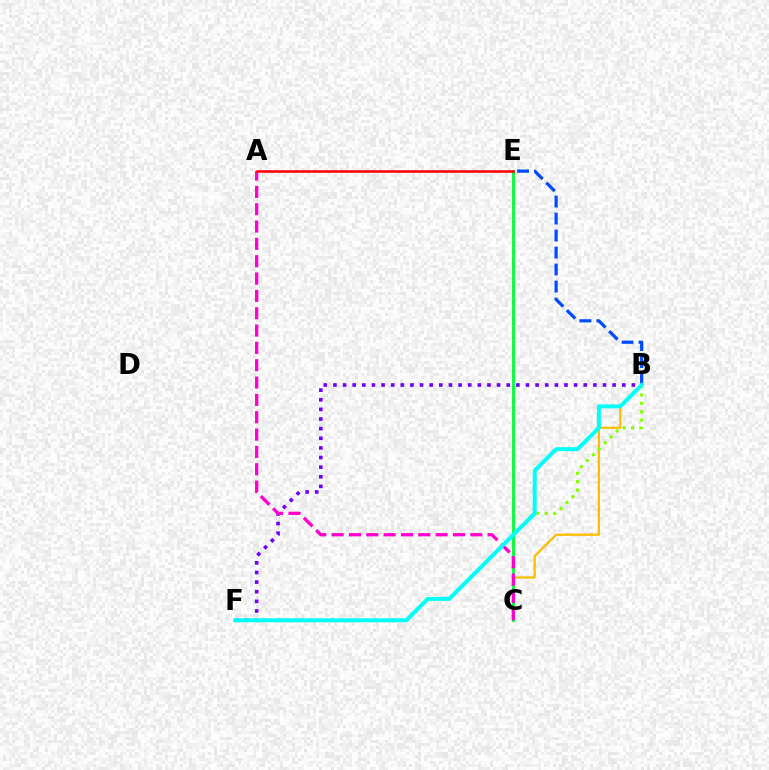{('B', 'C'): [{'color': '#ffbd00', 'line_style': 'solid', 'thickness': 1.62}, {'color': '#84ff00', 'line_style': 'dotted', 'thickness': 2.28}], ('B', 'E'): [{'color': '#004bff', 'line_style': 'dashed', 'thickness': 2.31}], ('C', 'E'): [{'color': '#00ff39', 'line_style': 'solid', 'thickness': 2.03}], ('B', 'F'): [{'color': '#7200ff', 'line_style': 'dotted', 'thickness': 2.62}, {'color': '#00fff6', 'line_style': 'solid', 'thickness': 2.87}], ('A', 'C'): [{'color': '#ff00cf', 'line_style': 'dashed', 'thickness': 2.36}], ('A', 'E'): [{'color': '#ff0000', 'line_style': 'solid', 'thickness': 1.85}]}